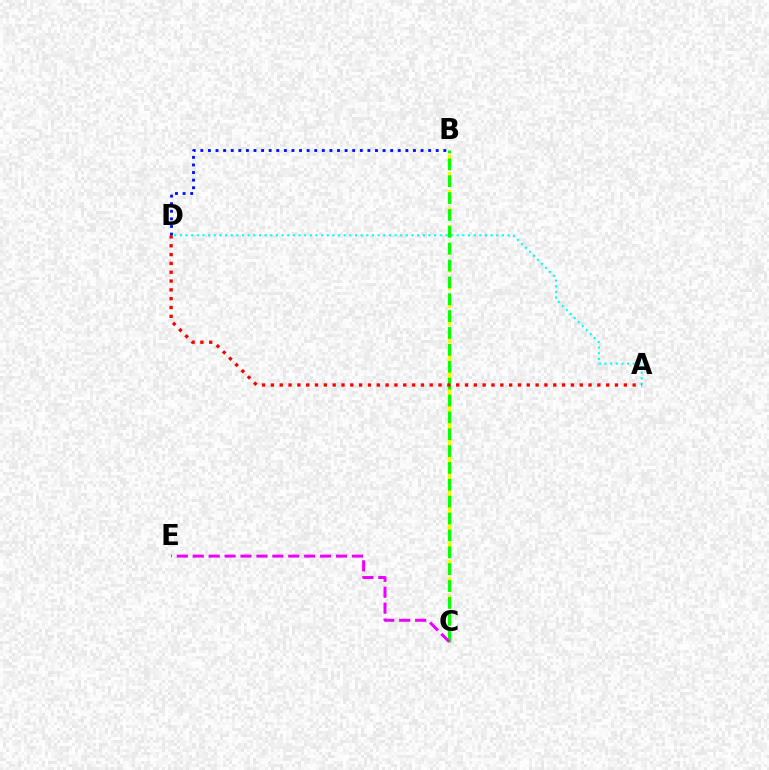{('B', 'C'): [{'color': '#fcf500', 'line_style': 'dashed', 'thickness': 2.39}, {'color': '#08ff00', 'line_style': 'dashed', 'thickness': 2.29}], ('B', 'D'): [{'color': '#0010ff', 'line_style': 'dotted', 'thickness': 2.06}], ('A', 'D'): [{'color': '#00fff6', 'line_style': 'dotted', 'thickness': 1.54}, {'color': '#ff0000', 'line_style': 'dotted', 'thickness': 2.4}], ('C', 'E'): [{'color': '#ee00ff', 'line_style': 'dashed', 'thickness': 2.16}]}